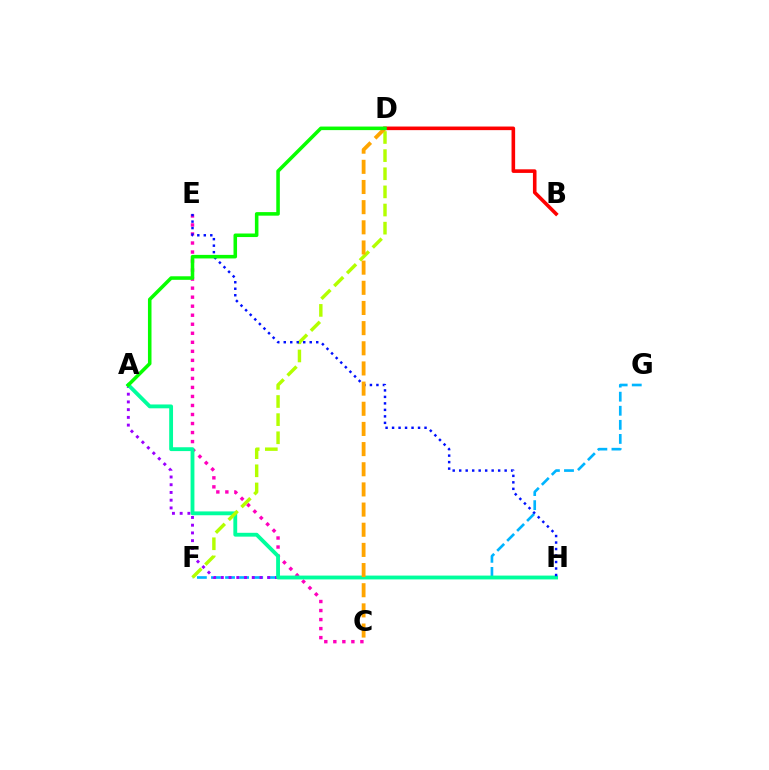{('F', 'G'): [{'color': '#00b5ff', 'line_style': 'dashed', 'thickness': 1.91}], ('C', 'E'): [{'color': '#ff00bd', 'line_style': 'dotted', 'thickness': 2.45}], ('A', 'H'): [{'color': '#9b00ff', 'line_style': 'dotted', 'thickness': 2.1}, {'color': '#00ff9d', 'line_style': 'solid', 'thickness': 2.76}], ('D', 'F'): [{'color': '#b3ff00', 'line_style': 'dashed', 'thickness': 2.46}], ('E', 'H'): [{'color': '#0010ff', 'line_style': 'dotted', 'thickness': 1.76}], ('B', 'D'): [{'color': '#ff0000', 'line_style': 'solid', 'thickness': 2.59}], ('C', 'D'): [{'color': '#ffa500', 'line_style': 'dashed', 'thickness': 2.74}], ('A', 'D'): [{'color': '#08ff00', 'line_style': 'solid', 'thickness': 2.55}]}